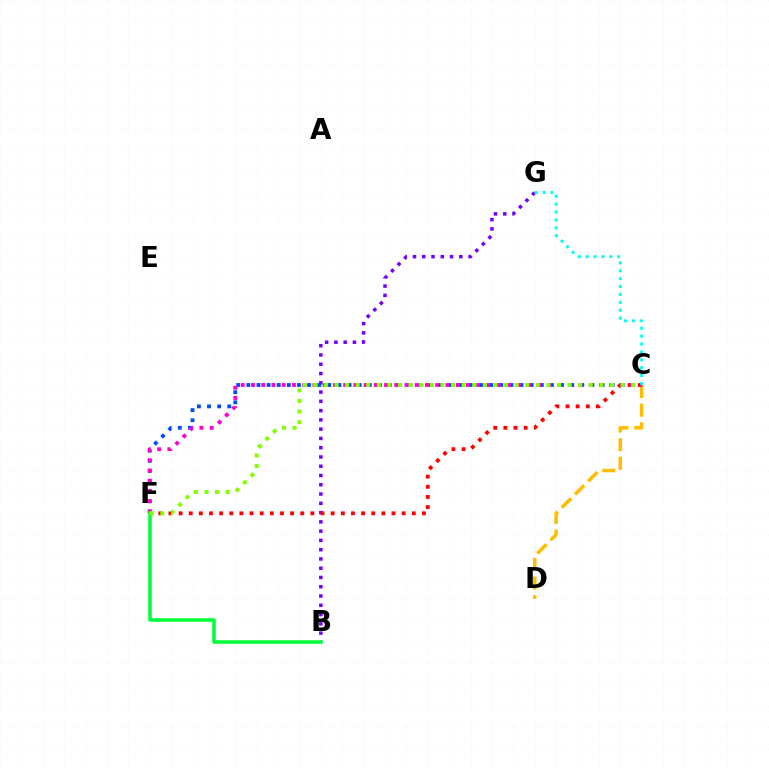{('B', 'G'): [{'color': '#7200ff', 'line_style': 'dotted', 'thickness': 2.52}], ('C', 'F'): [{'color': '#004bff', 'line_style': 'dotted', 'thickness': 2.75}, {'color': '#ff0000', 'line_style': 'dotted', 'thickness': 2.75}, {'color': '#ff00cf', 'line_style': 'dotted', 'thickness': 2.78}, {'color': '#84ff00', 'line_style': 'dotted', 'thickness': 2.88}], ('C', 'D'): [{'color': '#ffbd00', 'line_style': 'dashed', 'thickness': 2.53}], ('B', 'F'): [{'color': '#00ff39', 'line_style': 'solid', 'thickness': 2.54}], ('C', 'G'): [{'color': '#00fff6', 'line_style': 'dotted', 'thickness': 2.14}]}